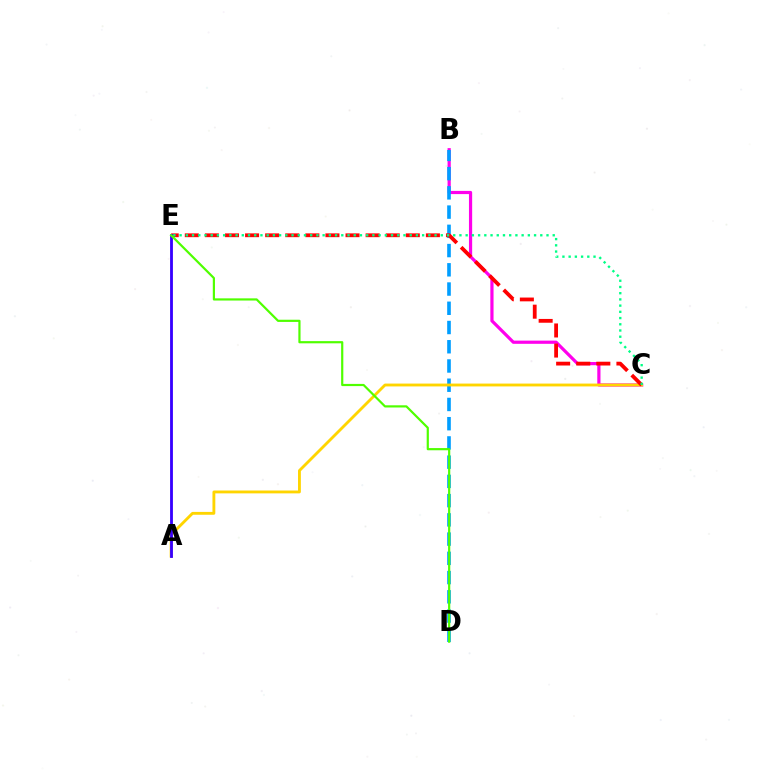{('B', 'C'): [{'color': '#ff00ed', 'line_style': 'solid', 'thickness': 2.3}], ('B', 'D'): [{'color': '#009eff', 'line_style': 'dashed', 'thickness': 2.61}], ('A', 'C'): [{'color': '#ffd500', 'line_style': 'solid', 'thickness': 2.06}], ('C', 'E'): [{'color': '#ff0000', 'line_style': 'dashed', 'thickness': 2.73}, {'color': '#00ff86', 'line_style': 'dotted', 'thickness': 1.69}], ('A', 'E'): [{'color': '#3700ff', 'line_style': 'solid', 'thickness': 2.04}], ('D', 'E'): [{'color': '#4fff00', 'line_style': 'solid', 'thickness': 1.58}]}